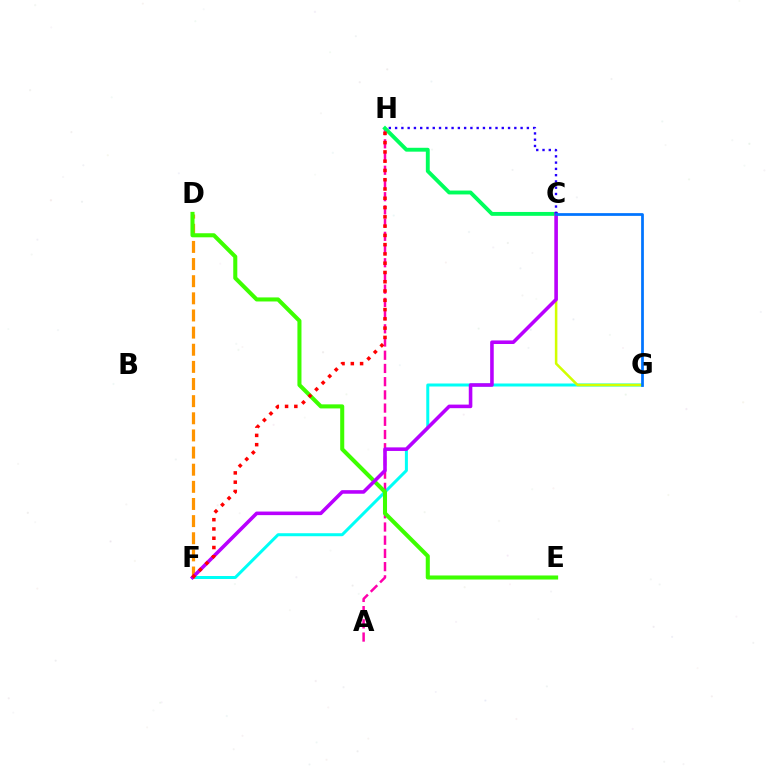{('F', 'G'): [{'color': '#00fff6', 'line_style': 'solid', 'thickness': 2.16}], ('A', 'H'): [{'color': '#ff00ac', 'line_style': 'dashed', 'thickness': 1.79}], ('D', 'F'): [{'color': '#ff9400', 'line_style': 'dashed', 'thickness': 2.33}], ('D', 'E'): [{'color': '#3dff00', 'line_style': 'solid', 'thickness': 2.92}], ('C', 'G'): [{'color': '#d1ff00', 'line_style': 'solid', 'thickness': 1.83}, {'color': '#0074ff', 'line_style': 'solid', 'thickness': 1.98}], ('C', 'H'): [{'color': '#00ff5c', 'line_style': 'solid', 'thickness': 2.79}, {'color': '#2500ff', 'line_style': 'dotted', 'thickness': 1.7}], ('C', 'F'): [{'color': '#b900ff', 'line_style': 'solid', 'thickness': 2.57}], ('F', 'H'): [{'color': '#ff0000', 'line_style': 'dotted', 'thickness': 2.52}]}